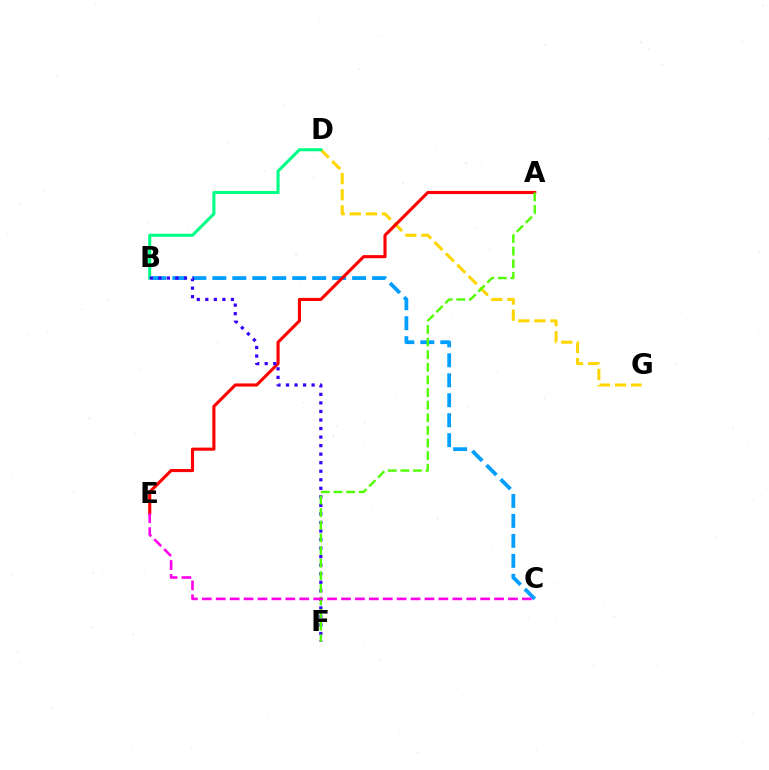{('B', 'C'): [{'color': '#009eff', 'line_style': 'dashed', 'thickness': 2.71}], ('D', 'G'): [{'color': '#ffd500', 'line_style': 'dashed', 'thickness': 2.19}], ('B', 'D'): [{'color': '#00ff86', 'line_style': 'solid', 'thickness': 2.21}], ('A', 'E'): [{'color': '#ff0000', 'line_style': 'solid', 'thickness': 2.24}], ('B', 'F'): [{'color': '#3700ff', 'line_style': 'dotted', 'thickness': 2.32}], ('A', 'F'): [{'color': '#4fff00', 'line_style': 'dashed', 'thickness': 1.71}], ('C', 'E'): [{'color': '#ff00ed', 'line_style': 'dashed', 'thickness': 1.89}]}